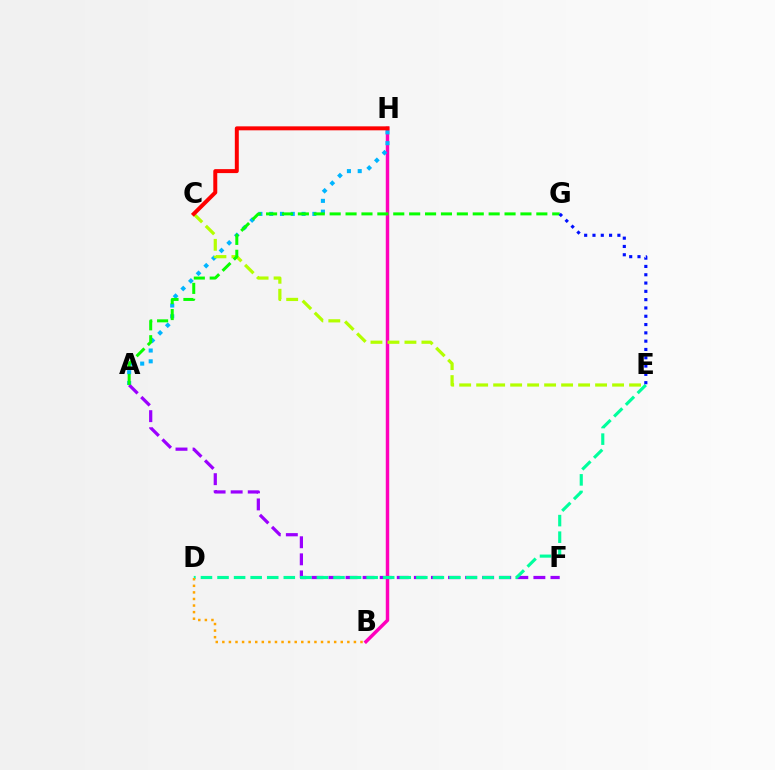{('B', 'H'): [{'color': '#ff00bd', 'line_style': 'solid', 'thickness': 2.49}], ('A', 'H'): [{'color': '#00b5ff', 'line_style': 'dotted', 'thickness': 2.93}], ('A', 'F'): [{'color': '#9b00ff', 'line_style': 'dashed', 'thickness': 2.32}], ('D', 'E'): [{'color': '#00ff9d', 'line_style': 'dashed', 'thickness': 2.25}], ('C', 'E'): [{'color': '#b3ff00', 'line_style': 'dashed', 'thickness': 2.31}], ('A', 'G'): [{'color': '#08ff00', 'line_style': 'dashed', 'thickness': 2.16}], ('C', 'H'): [{'color': '#ff0000', 'line_style': 'solid', 'thickness': 2.86}], ('E', 'G'): [{'color': '#0010ff', 'line_style': 'dotted', 'thickness': 2.26}], ('B', 'D'): [{'color': '#ffa500', 'line_style': 'dotted', 'thickness': 1.79}]}